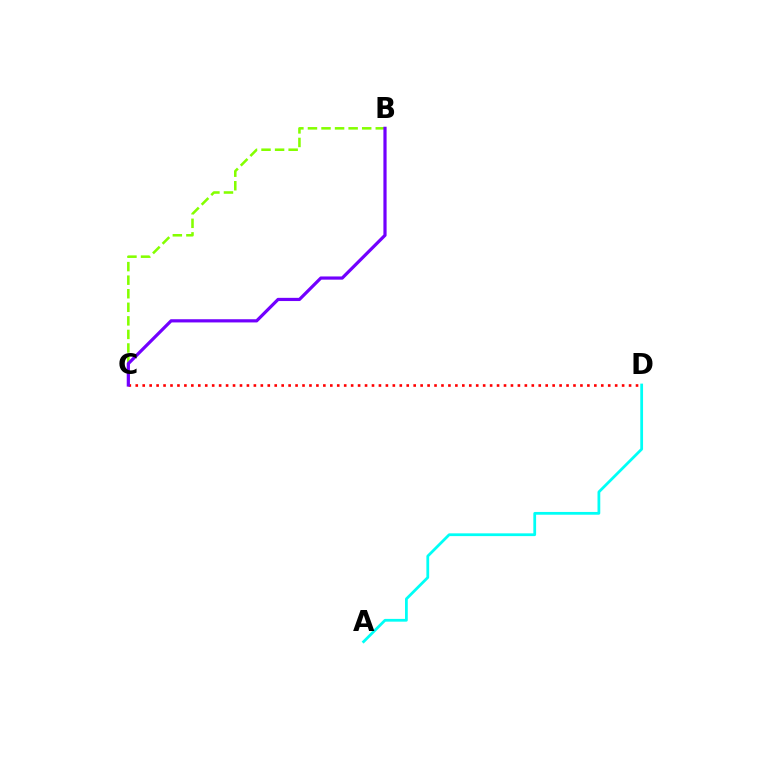{('C', 'D'): [{'color': '#ff0000', 'line_style': 'dotted', 'thickness': 1.89}], ('B', 'C'): [{'color': '#84ff00', 'line_style': 'dashed', 'thickness': 1.84}, {'color': '#7200ff', 'line_style': 'solid', 'thickness': 2.3}], ('A', 'D'): [{'color': '#00fff6', 'line_style': 'solid', 'thickness': 1.99}]}